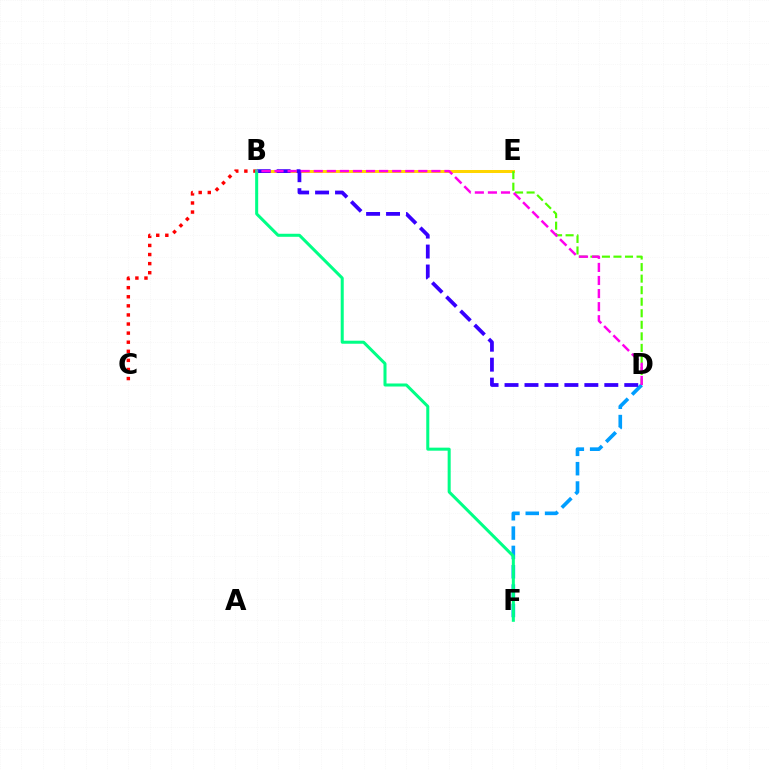{('B', 'E'): [{'color': '#ffd500', 'line_style': 'solid', 'thickness': 2.16}], ('D', 'E'): [{'color': '#4fff00', 'line_style': 'dashed', 'thickness': 1.57}], ('B', 'C'): [{'color': '#ff0000', 'line_style': 'dotted', 'thickness': 2.47}], ('D', 'F'): [{'color': '#009eff', 'line_style': 'dashed', 'thickness': 2.63}], ('B', 'D'): [{'color': '#3700ff', 'line_style': 'dashed', 'thickness': 2.71}, {'color': '#ff00ed', 'line_style': 'dashed', 'thickness': 1.78}], ('B', 'F'): [{'color': '#00ff86', 'line_style': 'solid', 'thickness': 2.18}]}